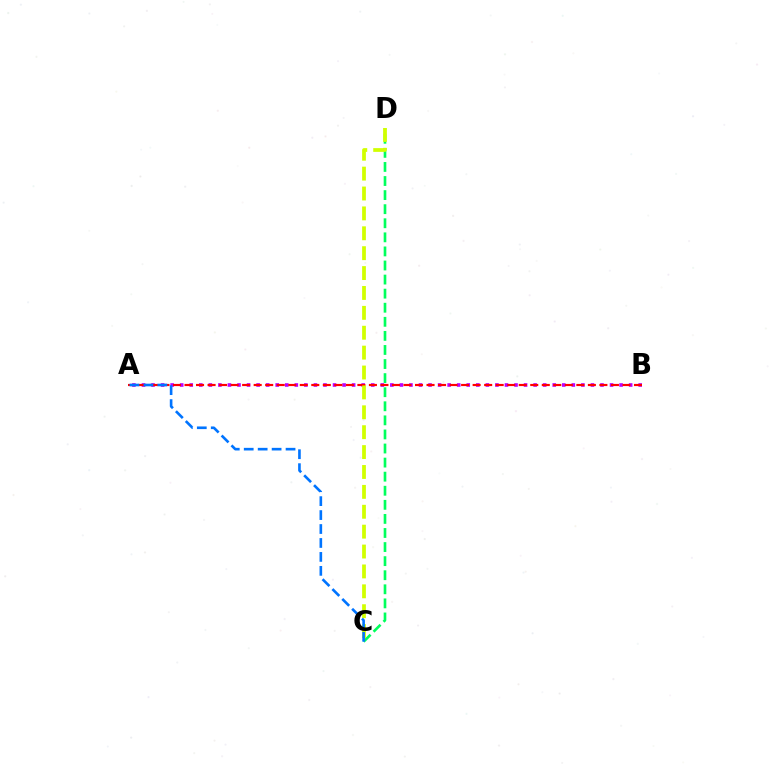{('C', 'D'): [{'color': '#00ff5c', 'line_style': 'dashed', 'thickness': 1.91}, {'color': '#d1ff00', 'line_style': 'dashed', 'thickness': 2.7}], ('A', 'B'): [{'color': '#b900ff', 'line_style': 'dotted', 'thickness': 2.6}, {'color': '#ff0000', 'line_style': 'dashed', 'thickness': 1.57}], ('A', 'C'): [{'color': '#0074ff', 'line_style': 'dashed', 'thickness': 1.89}]}